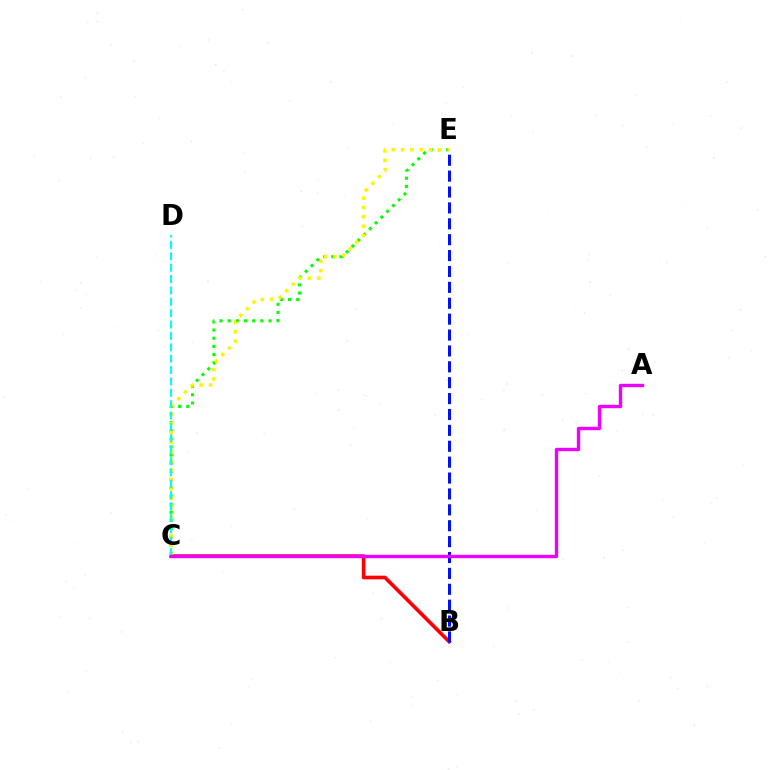{('C', 'E'): [{'color': '#08ff00', 'line_style': 'dotted', 'thickness': 2.22}, {'color': '#fcf500', 'line_style': 'dotted', 'thickness': 2.54}], ('B', 'C'): [{'color': '#ff0000', 'line_style': 'solid', 'thickness': 2.64}], ('C', 'D'): [{'color': '#00fff6', 'line_style': 'dashed', 'thickness': 1.55}], ('B', 'E'): [{'color': '#0010ff', 'line_style': 'dashed', 'thickness': 2.16}], ('A', 'C'): [{'color': '#ee00ff', 'line_style': 'solid', 'thickness': 2.44}]}